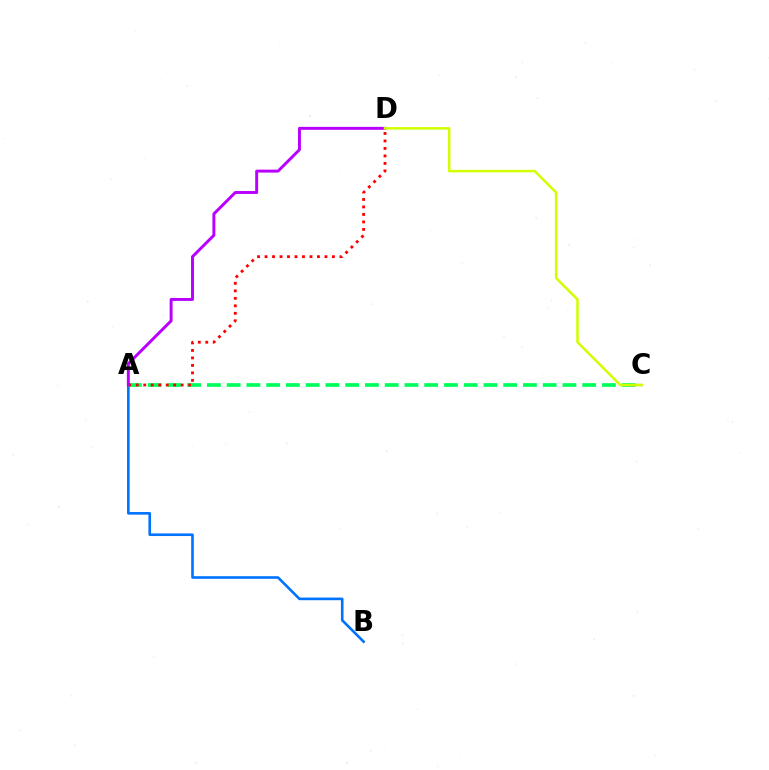{('A', 'B'): [{'color': '#0074ff', 'line_style': 'solid', 'thickness': 1.89}], ('A', 'C'): [{'color': '#00ff5c', 'line_style': 'dashed', 'thickness': 2.68}], ('A', 'D'): [{'color': '#ff0000', 'line_style': 'dotted', 'thickness': 2.03}, {'color': '#b900ff', 'line_style': 'solid', 'thickness': 2.12}], ('C', 'D'): [{'color': '#d1ff00', 'line_style': 'solid', 'thickness': 1.81}]}